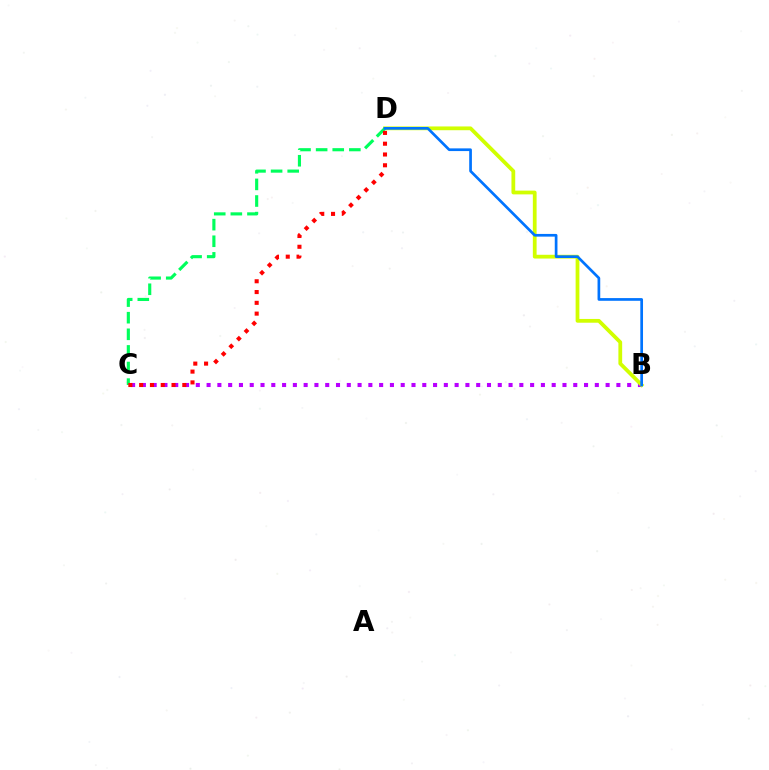{('B', 'C'): [{'color': '#b900ff', 'line_style': 'dotted', 'thickness': 2.93}], ('B', 'D'): [{'color': '#d1ff00', 'line_style': 'solid', 'thickness': 2.71}, {'color': '#0074ff', 'line_style': 'solid', 'thickness': 1.94}], ('C', 'D'): [{'color': '#00ff5c', 'line_style': 'dashed', 'thickness': 2.26}, {'color': '#ff0000', 'line_style': 'dotted', 'thickness': 2.93}]}